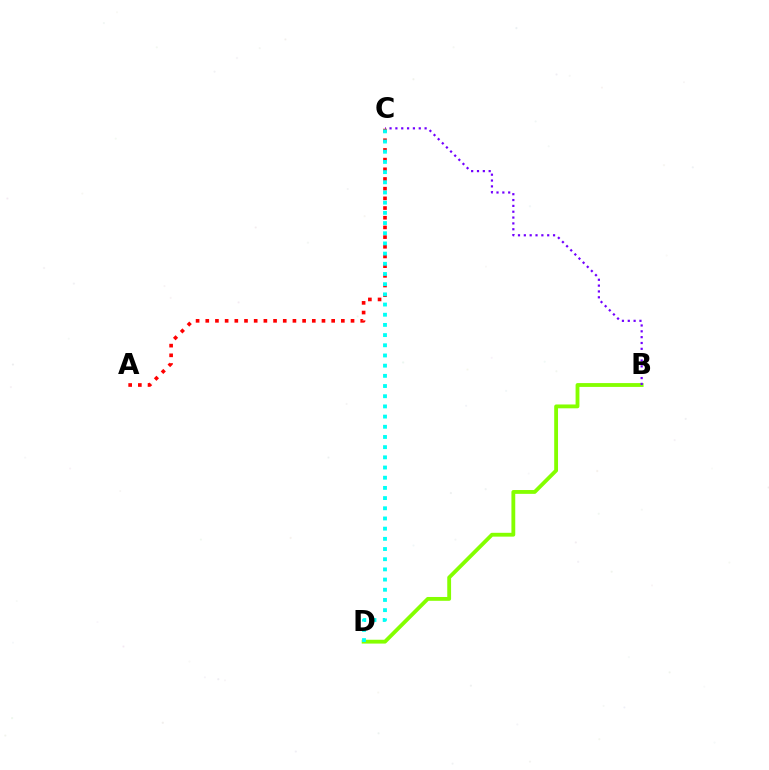{('B', 'D'): [{'color': '#84ff00', 'line_style': 'solid', 'thickness': 2.75}], ('B', 'C'): [{'color': '#7200ff', 'line_style': 'dotted', 'thickness': 1.59}], ('A', 'C'): [{'color': '#ff0000', 'line_style': 'dotted', 'thickness': 2.63}], ('C', 'D'): [{'color': '#00fff6', 'line_style': 'dotted', 'thickness': 2.77}]}